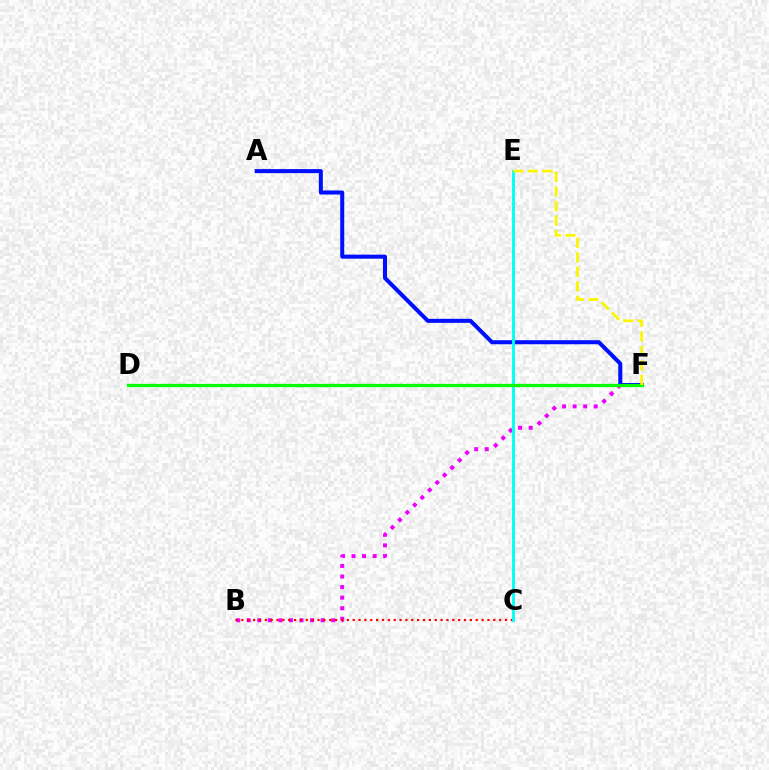{('B', 'F'): [{'color': '#ee00ff', 'line_style': 'dotted', 'thickness': 2.87}], ('A', 'F'): [{'color': '#0010ff', 'line_style': 'solid', 'thickness': 2.91}], ('B', 'C'): [{'color': '#ff0000', 'line_style': 'dotted', 'thickness': 1.59}], ('C', 'E'): [{'color': '#00fff6', 'line_style': 'solid', 'thickness': 2.05}], ('D', 'F'): [{'color': '#08ff00', 'line_style': 'solid', 'thickness': 2.35}], ('E', 'F'): [{'color': '#fcf500', 'line_style': 'dashed', 'thickness': 1.97}]}